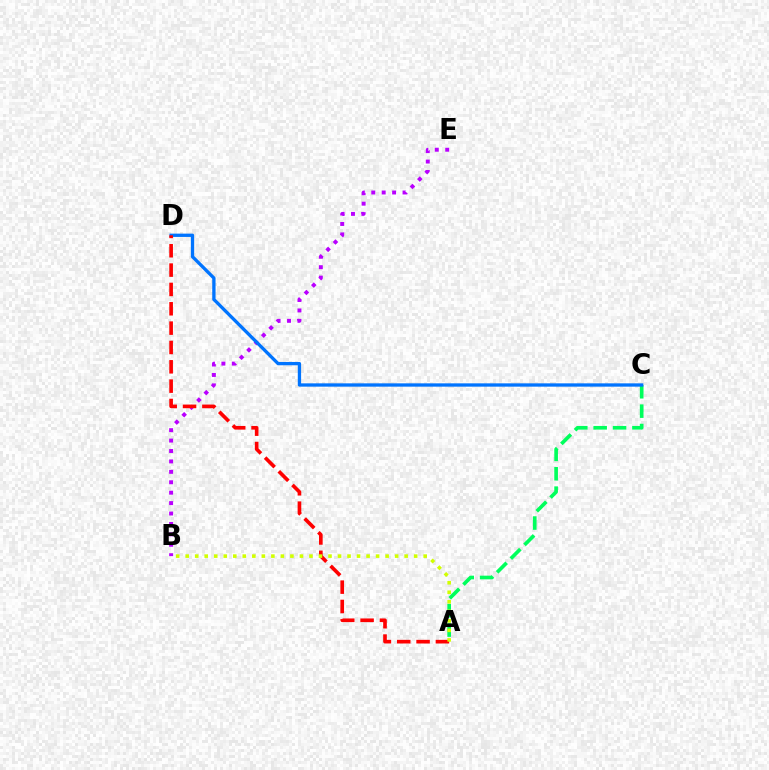{('B', 'E'): [{'color': '#b900ff', 'line_style': 'dotted', 'thickness': 2.83}], ('A', 'C'): [{'color': '#00ff5c', 'line_style': 'dashed', 'thickness': 2.63}], ('C', 'D'): [{'color': '#0074ff', 'line_style': 'solid', 'thickness': 2.38}], ('A', 'D'): [{'color': '#ff0000', 'line_style': 'dashed', 'thickness': 2.63}], ('A', 'B'): [{'color': '#d1ff00', 'line_style': 'dotted', 'thickness': 2.59}]}